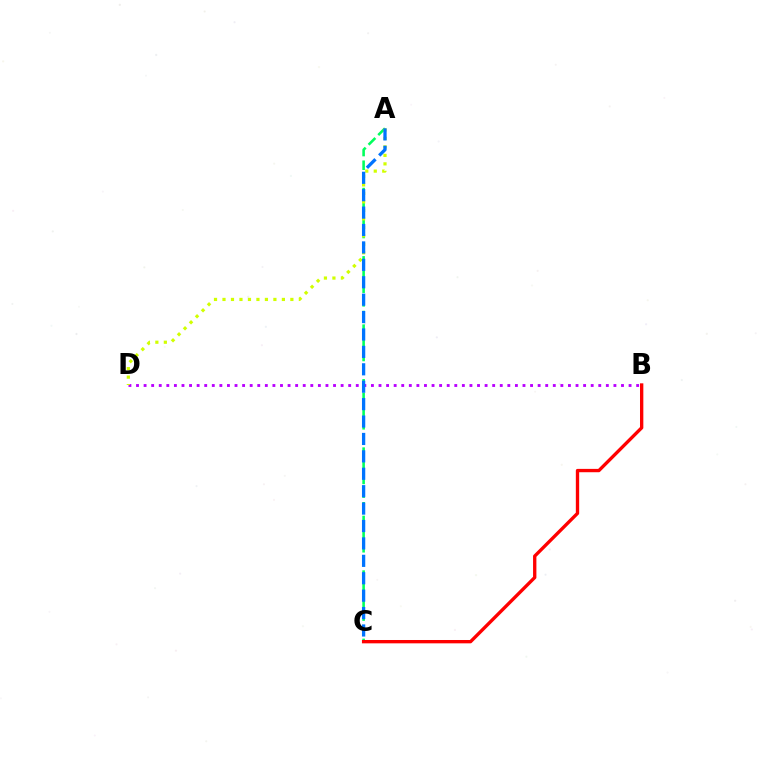{('A', 'C'): [{'color': '#00ff5c', 'line_style': 'dashed', 'thickness': 1.86}, {'color': '#0074ff', 'line_style': 'dashed', 'thickness': 2.37}], ('B', 'D'): [{'color': '#b900ff', 'line_style': 'dotted', 'thickness': 2.06}], ('A', 'D'): [{'color': '#d1ff00', 'line_style': 'dotted', 'thickness': 2.31}], ('B', 'C'): [{'color': '#ff0000', 'line_style': 'solid', 'thickness': 2.4}]}